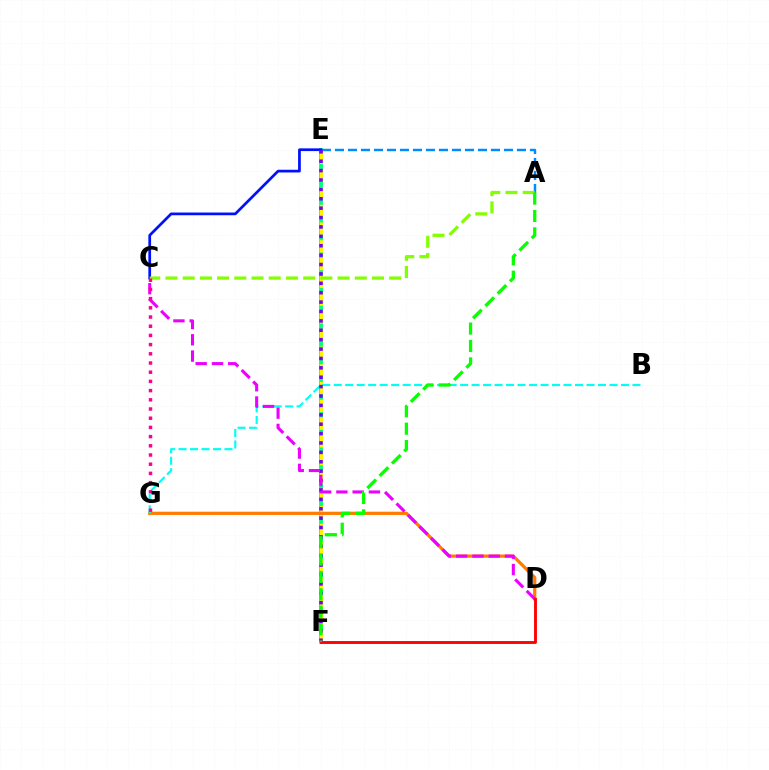{('E', 'F'): [{'color': '#00ff74', 'line_style': 'solid', 'thickness': 2.76}, {'color': '#fcf500', 'line_style': 'dashed', 'thickness': 2.41}, {'color': '#7200ff', 'line_style': 'dotted', 'thickness': 2.55}], ('A', 'E'): [{'color': '#008cff', 'line_style': 'dashed', 'thickness': 1.77}], ('C', 'E'): [{'color': '#0010ff', 'line_style': 'solid', 'thickness': 1.96}], ('D', 'G'): [{'color': '#ff7c00', 'line_style': 'solid', 'thickness': 2.33}], ('B', 'G'): [{'color': '#00fff6', 'line_style': 'dashed', 'thickness': 1.56}], ('C', 'D'): [{'color': '#ee00ff', 'line_style': 'dashed', 'thickness': 2.21}], ('A', 'C'): [{'color': '#84ff00', 'line_style': 'dashed', 'thickness': 2.34}], ('D', 'F'): [{'color': '#ff0000', 'line_style': 'solid', 'thickness': 2.06}], ('C', 'G'): [{'color': '#ff0094', 'line_style': 'dotted', 'thickness': 2.5}], ('A', 'F'): [{'color': '#08ff00', 'line_style': 'dashed', 'thickness': 2.36}]}